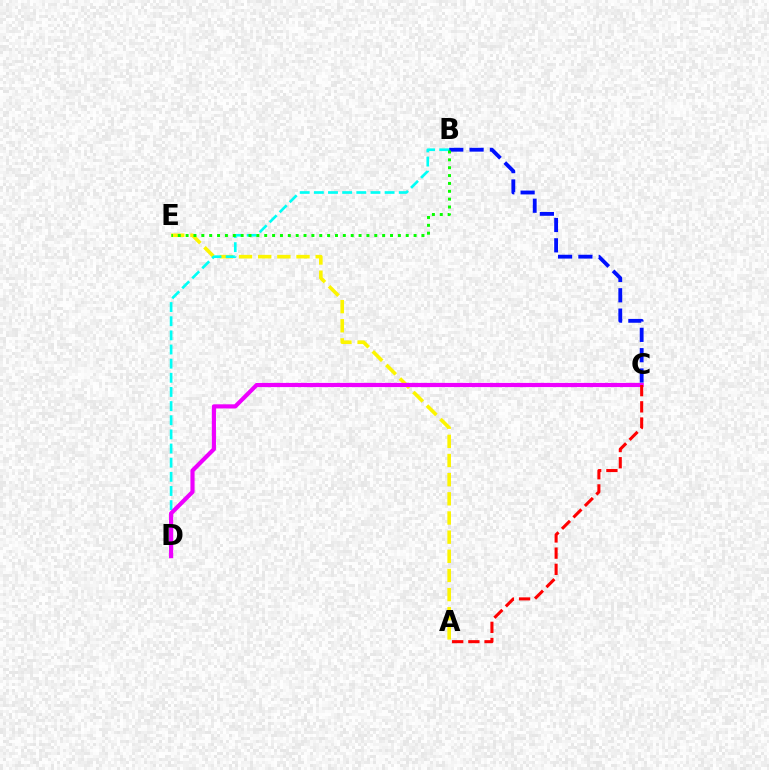{('B', 'C'): [{'color': '#0010ff', 'line_style': 'dashed', 'thickness': 2.76}], ('A', 'E'): [{'color': '#fcf500', 'line_style': 'dashed', 'thickness': 2.6}], ('B', 'D'): [{'color': '#00fff6', 'line_style': 'dashed', 'thickness': 1.92}], ('C', 'D'): [{'color': '#ee00ff', 'line_style': 'solid', 'thickness': 2.99}], ('B', 'E'): [{'color': '#08ff00', 'line_style': 'dotted', 'thickness': 2.14}], ('A', 'C'): [{'color': '#ff0000', 'line_style': 'dashed', 'thickness': 2.2}]}